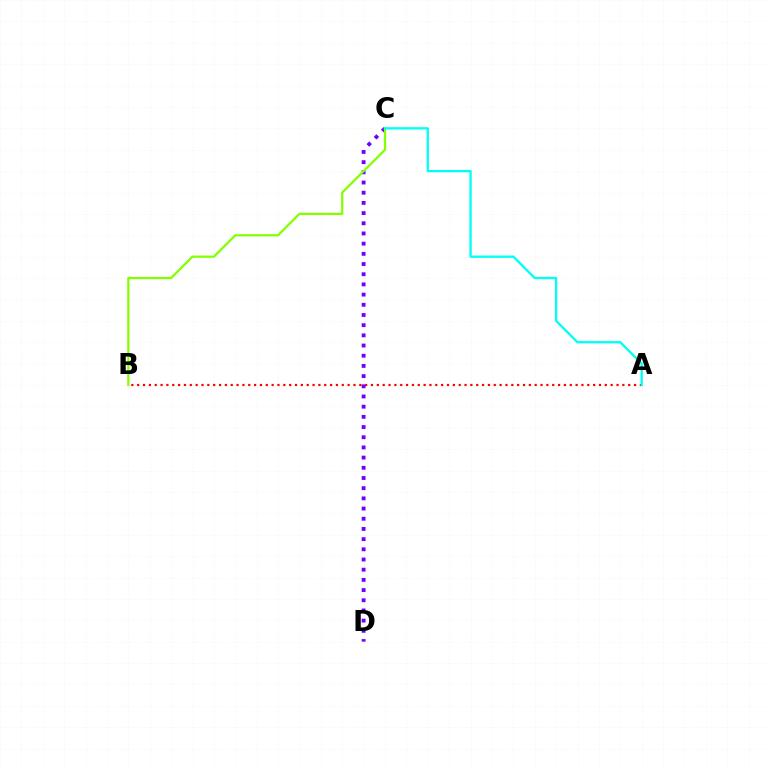{('A', 'B'): [{'color': '#ff0000', 'line_style': 'dotted', 'thickness': 1.59}], ('C', 'D'): [{'color': '#7200ff', 'line_style': 'dotted', 'thickness': 2.77}], ('B', 'C'): [{'color': '#84ff00', 'line_style': 'solid', 'thickness': 1.62}], ('A', 'C'): [{'color': '#00fff6', 'line_style': 'solid', 'thickness': 1.67}]}